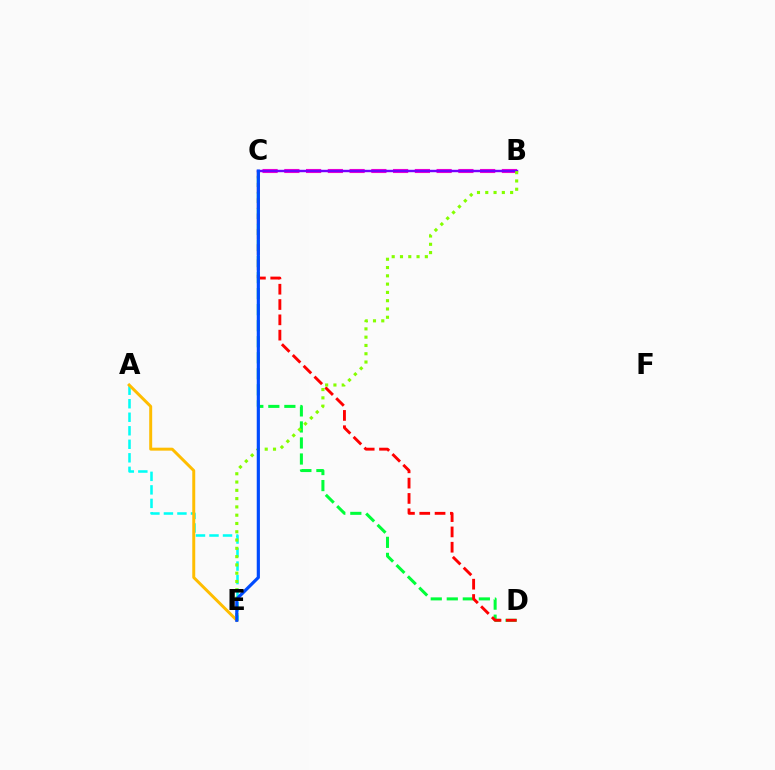{('C', 'D'): [{'color': '#00ff39', 'line_style': 'dashed', 'thickness': 2.18}, {'color': '#ff0000', 'line_style': 'dashed', 'thickness': 2.08}], ('A', 'E'): [{'color': '#00fff6', 'line_style': 'dashed', 'thickness': 1.84}, {'color': '#ffbd00', 'line_style': 'solid', 'thickness': 2.13}], ('B', 'C'): [{'color': '#ff00cf', 'line_style': 'dashed', 'thickness': 2.96}, {'color': '#7200ff', 'line_style': 'solid', 'thickness': 1.74}], ('B', 'E'): [{'color': '#84ff00', 'line_style': 'dotted', 'thickness': 2.25}], ('C', 'E'): [{'color': '#004bff', 'line_style': 'solid', 'thickness': 2.29}]}